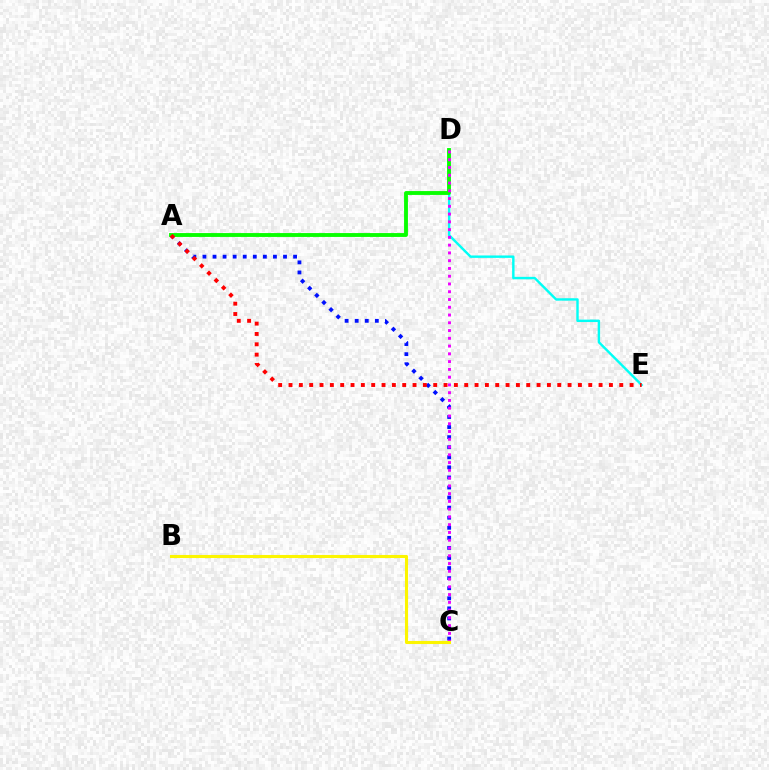{('A', 'C'): [{'color': '#0010ff', 'line_style': 'dotted', 'thickness': 2.74}], ('D', 'E'): [{'color': '#00fff6', 'line_style': 'solid', 'thickness': 1.74}], ('A', 'D'): [{'color': '#08ff00', 'line_style': 'solid', 'thickness': 2.78}], ('C', 'D'): [{'color': '#ee00ff', 'line_style': 'dotted', 'thickness': 2.11}], ('B', 'C'): [{'color': '#fcf500', 'line_style': 'solid', 'thickness': 2.22}], ('A', 'E'): [{'color': '#ff0000', 'line_style': 'dotted', 'thickness': 2.81}]}